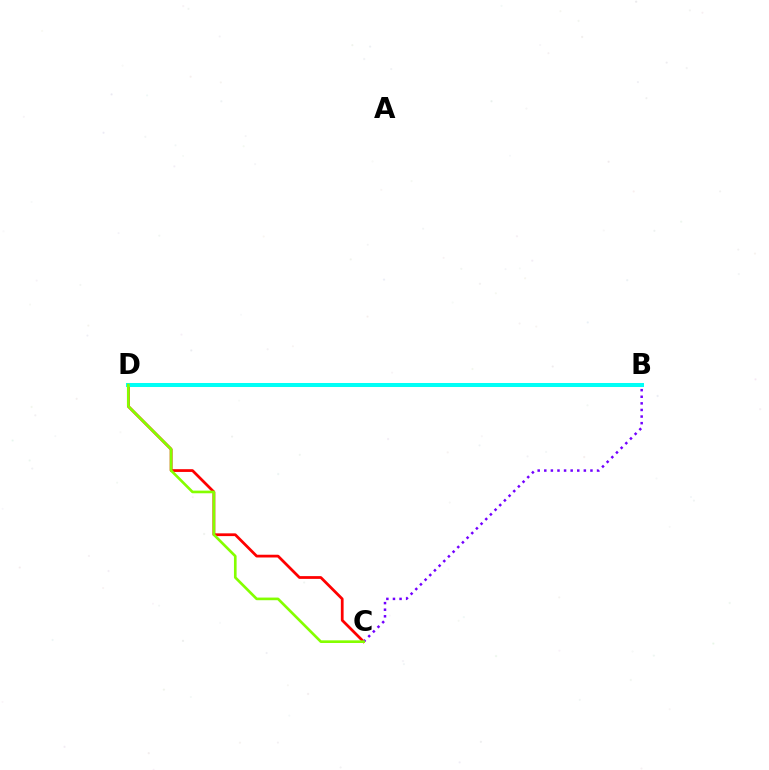{('C', 'D'): [{'color': '#ff0000', 'line_style': 'solid', 'thickness': 1.98}, {'color': '#84ff00', 'line_style': 'solid', 'thickness': 1.91}], ('B', 'C'): [{'color': '#7200ff', 'line_style': 'dotted', 'thickness': 1.79}], ('B', 'D'): [{'color': '#00fff6', 'line_style': 'solid', 'thickness': 2.89}]}